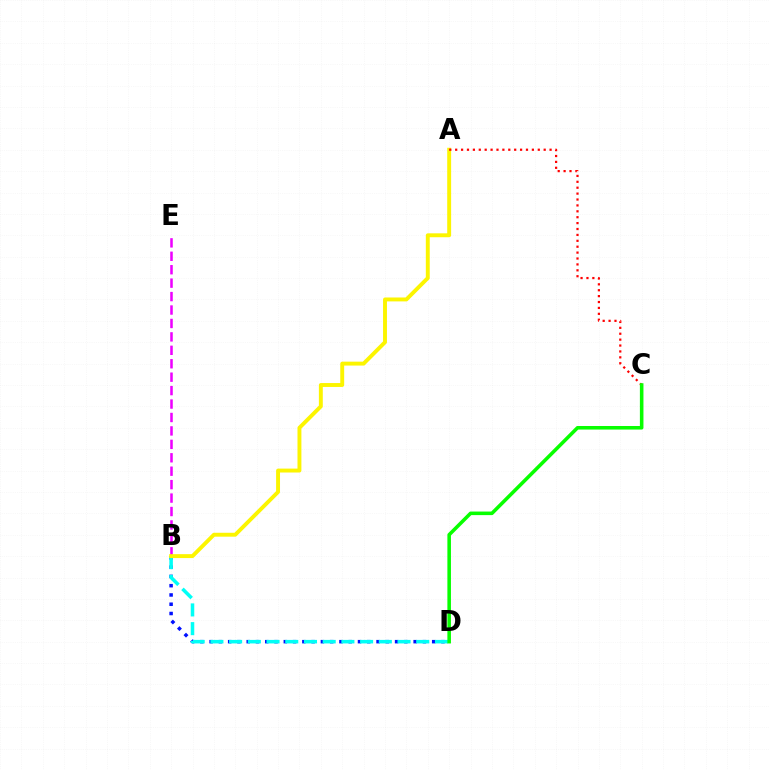{('B', 'E'): [{'color': '#ee00ff', 'line_style': 'dashed', 'thickness': 1.82}], ('B', 'D'): [{'color': '#0010ff', 'line_style': 'dotted', 'thickness': 2.52}, {'color': '#00fff6', 'line_style': 'dashed', 'thickness': 2.54}], ('A', 'B'): [{'color': '#fcf500', 'line_style': 'solid', 'thickness': 2.81}], ('A', 'C'): [{'color': '#ff0000', 'line_style': 'dotted', 'thickness': 1.6}], ('C', 'D'): [{'color': '#08ff00', 'line_style': 'solid', 'thickness': 2.56}]}